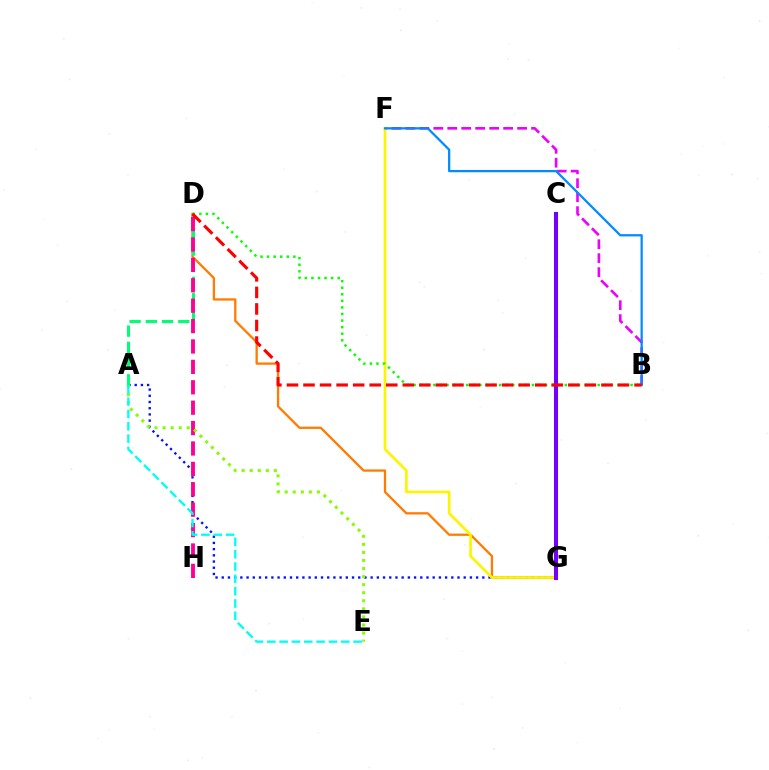{('A', 'G'): [{'color': '#0010ff', 'line_style': 'dotted', 'thickness': 1.69}], ('D', 'G'): [{'color': '#ff7c00', 'line_style': 'solid', 'thickness': 1.65}], ('B', 'F'): [{'color': '#ee00ff', 'line_style': 'dashed', 'thickness': 1.9}, {'color': '#008cff', 'line_style': 'solid', 'thickness': 1.62}], ('A', 'D'): [{'color': '#00ff74', 'line_style': 'dashed', 'thickness': 2.21}], ('D', 'H'): [{'color': '#ff0094', 'line_style': 'dashed', 'thickness': 2.77}], ('A', 'E'): [{'color': '#84ff00', 'line_style': 'dotted', 'thickness': 2.19}, {'color': '#00fff6', 'line_style': 'dashed', 'thickness': 1.67}], ('F', 'G'): [{'color': '#fcf500', 'line_style': 'solid', 'thickness': 1.92}], ('C', 'G'): [{'color': '#7200ff', 'line_style': 'solid', 'thickness': 2.92}], ('B', 'D'): [{'color': '#08ff00', 'line_style': 'dotted', 'thickness': 1.79}, {'color': '#ff0000', 'line_style': 'dashed', 'thickness': 2.25}]}